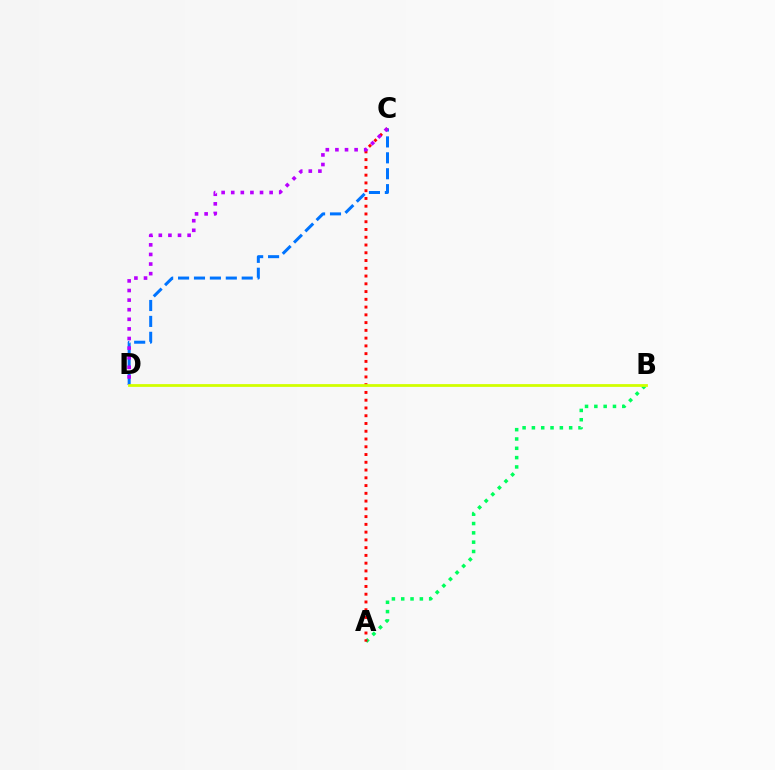{('C', 'D'): [{'color': '#0074ff', 'line_style': 'dashed', 'thickness': 2.16}, {'color': '#b900ff', 'line_style': 'dotted', 'thickness': 2.61}], ('A', 'B'): [{'color': '#00ff5c', 'line_style': 'dotted', 'thickness': 2.53}], ('A', 'C'): [{'color': '#ff0000', 'line_style': 'dotted', 'thickness': 2.11}], ('B', 'D'): [{'color': '#d1ff00', 'line_style': 'solid', 'thickness': 2.0}]}